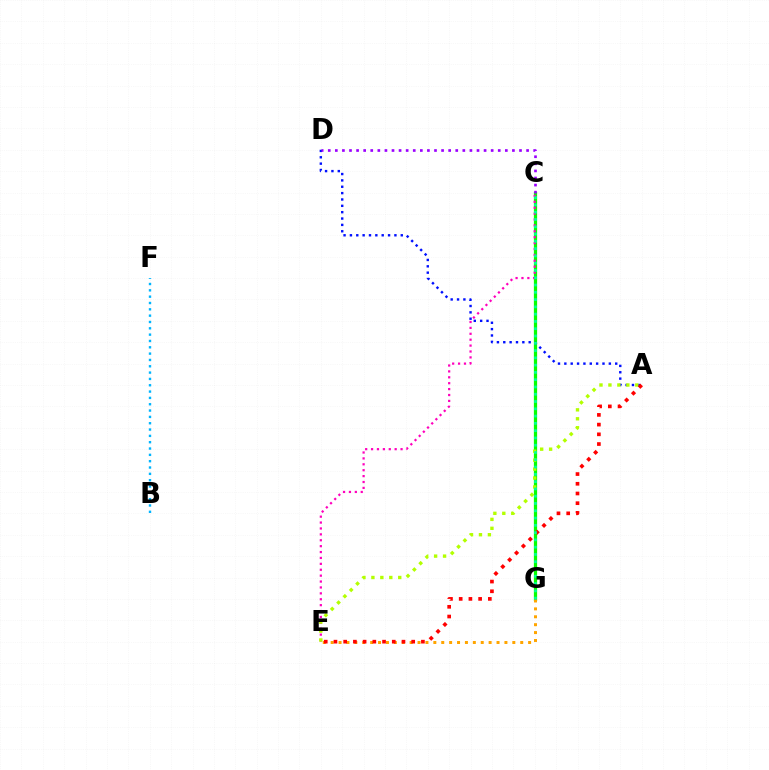{('C', 'G'): [{'color': '#08ff00', 'line_style': 'solid', 'thickness': 2.34}, {'color': '#00ff9d', 'line_style': 'dotted', 'thickness': 1.98}], ('C', 'E'): [{'color': '#ff00bd', 'line_style': 'dotted', 'thickness': 1.6}], ('E', 'G'): [{'color': '#ffa500', 'line_style': 'dotted', 'thickness': 2.15}], ('A', 'D'): [{'color': '#0010ff', 'line_style': 'dotted', 'thickness': 1.73}], ('C', 'D'): [{'color': '#9b00ff', 'line_style': 'dotted', 'thickness': 1.92}], ('B', 'F'): [{'color': '#00b5ff', 'line_style': 'dotted', 'thickness': 1.72}], ('A', 'E'): [{'color': '#b3ff00', 'line_style': 'dotted', 'thickness': 2.43}, {'color': '#ff0000', 'line_style': 'dotted', 'thickness': 2.64}]}